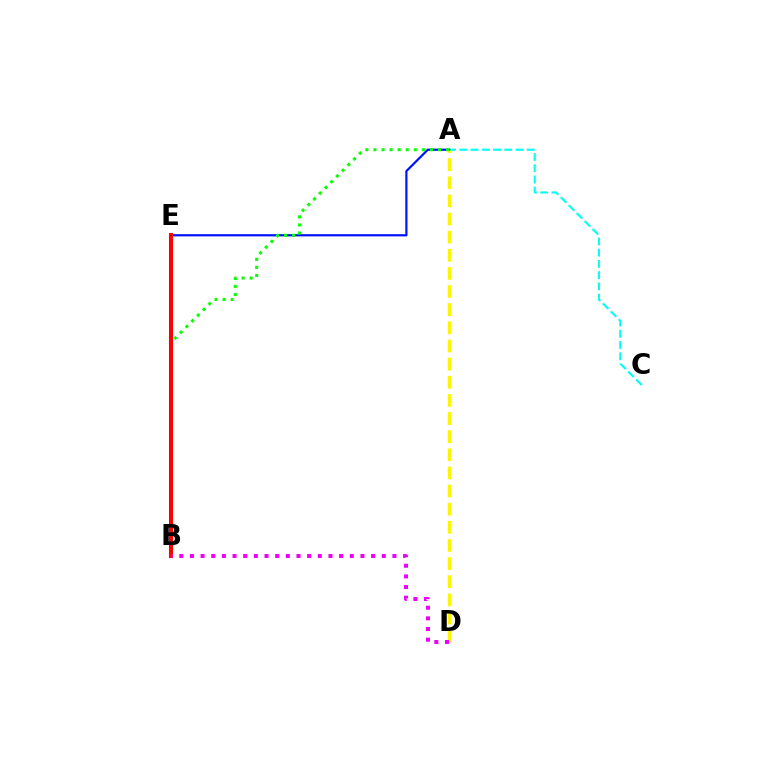{('A', 'C'): [{'color': '#00fff6', 'line_style': 'dashed', 'thickness': 1.53}], ('A', 'E'): [{'color': '#0010ff', 'line_style': 'solid', 'thickness': 1.58}], ('A', 'D'): [{'color': '#fcf500', 'line_style': 'dashed', 'thickness': 2.46}], ('A', 'B'): [{'color': '#08ff00', 'line_style': 'dotted', 'thickness': 2.2}], ('B', 'E'): [{'color': '#ff0000', 'line_style': 'solid', 'thickness': 2.92}], ('B', 'D'): [{'color': '#ee00ff', 'line_style': 'dotted', 'thickness': 2.9}]}